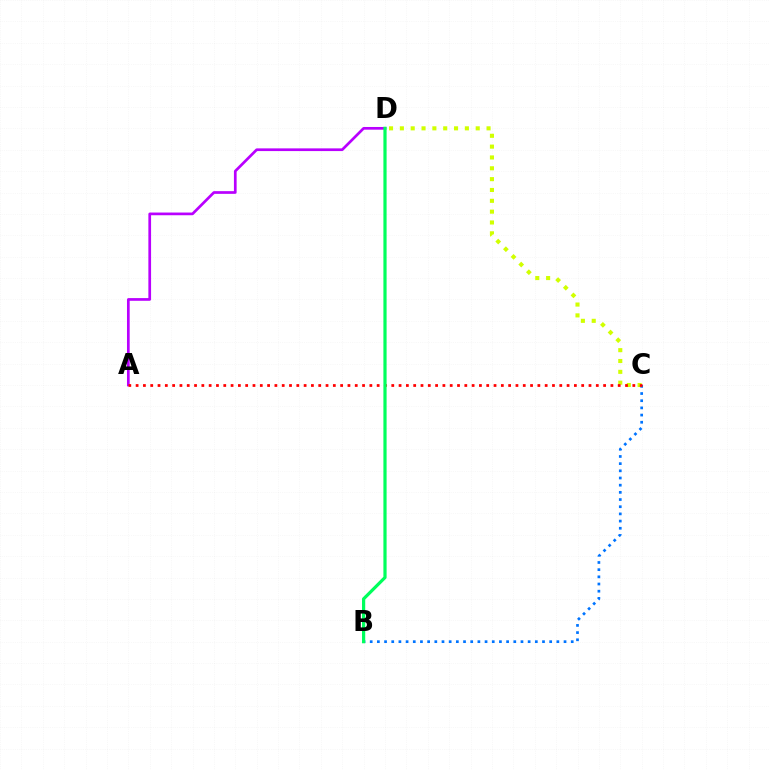{('A', 'D'): [{'color': '#b900ff', 'line_style': 'solid', 'thickness': 1.95}], ('B', 'C'): [{'color': '#0074ff', 'line_style': 'dotted', 'thickness': 1.95}], ('C', 'D'): [{'color': '#d1ff00', 'line_style': 'dotted', 'thickness': 2.94}], ('A', 'C'): [{'color': '#ff0000', 'line_style': 'dotted', 'thickness': 1.98}], ('B', 'D'): [{'color': '#00ff5c', 'line_style': 'solid', 'thickness': 2.31}]}